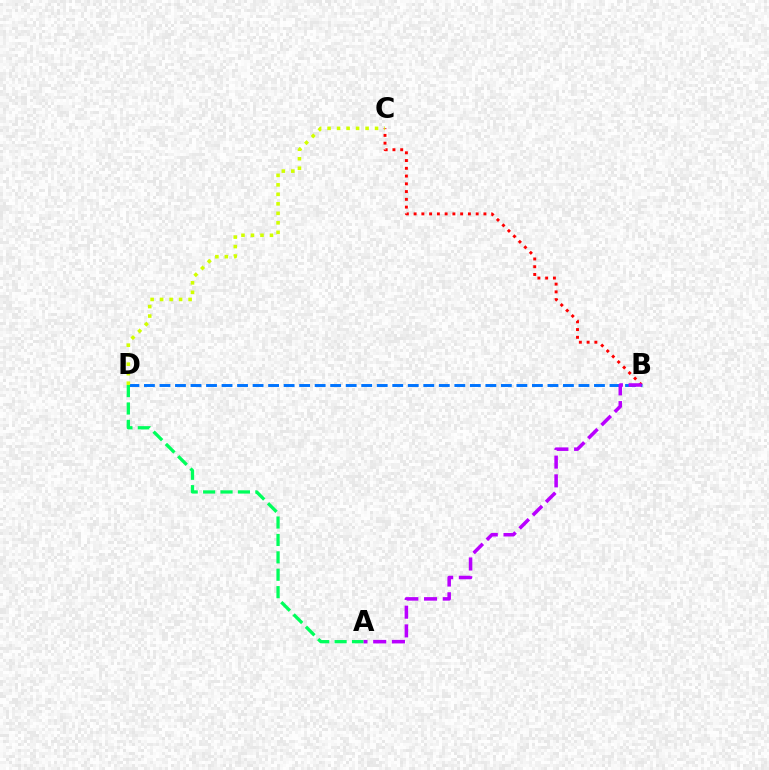{('B', 'C'): [{'color': '#ff0000', 'line_style': 'dotted', 'thickness': 2.11}], ('B', 'D'): [{'color': '#0074ff', 'line_style': 'dashed', 'thickness': 2.11}], ('A', 'D'): [{'color': '#00ff5c', 'line_style': 'dashed', 'thickness': 2.36}], ('A', 'B'): [{'color': '#b900ff', 'line_style': 'dashed', 'thickness': 2.54}], ('C', 'D'): [{'color': '#d1ff00', 'line_style': 'dotted', 'thickness': 2.58}]}